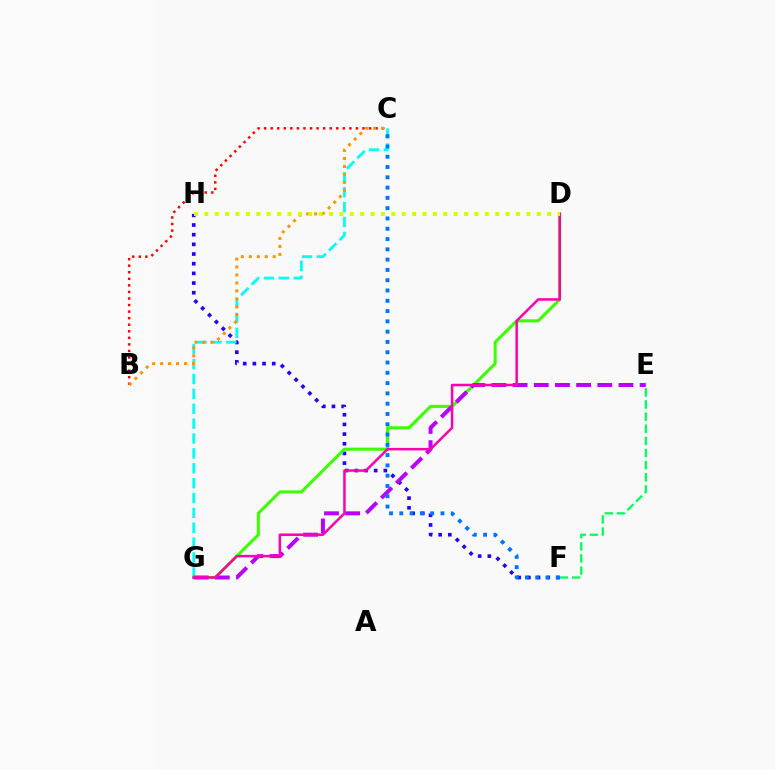{('B', 'C'): [{'color': '#ff0000', 'line_style': 'dotted', 'thickness': 1.78}, {'color': '#ff9400', 'line_style': 'dotted', 'thickness': 2.16}], ('F', 'H'): [{'color': '#2500ff', 'line_style': 'dotted', 'thickness': 2.63}], ('C', 'G'): [{'color': '#00fff6', 'line_style': 'dashed', 'thickness': 2.02}], ('D', 'G'): [{'color': '#3dff00', 'line_style': 'solid', 'thickness': 2.22}, {'color': '#ff00ac', 'line_style': 'solid', 'thickness': 1.81}], ('E', 'G'): [{'color': '#b900ff', 'line_style': 'dashed', 'thickness': 2.88}], ('E', 'F'): [{'color': '#00ff5c', 'line_style': 'dashed', 'thickness': 1.65}], ('D', 'H'): [{'color': '#d1ff00', 'line_style': 'dotted', 'thickness': 2.82}], ('C', 'F'): [{'color': '#0074ff', 'line_style': 'dotted', 'thickness': 2.8}]}